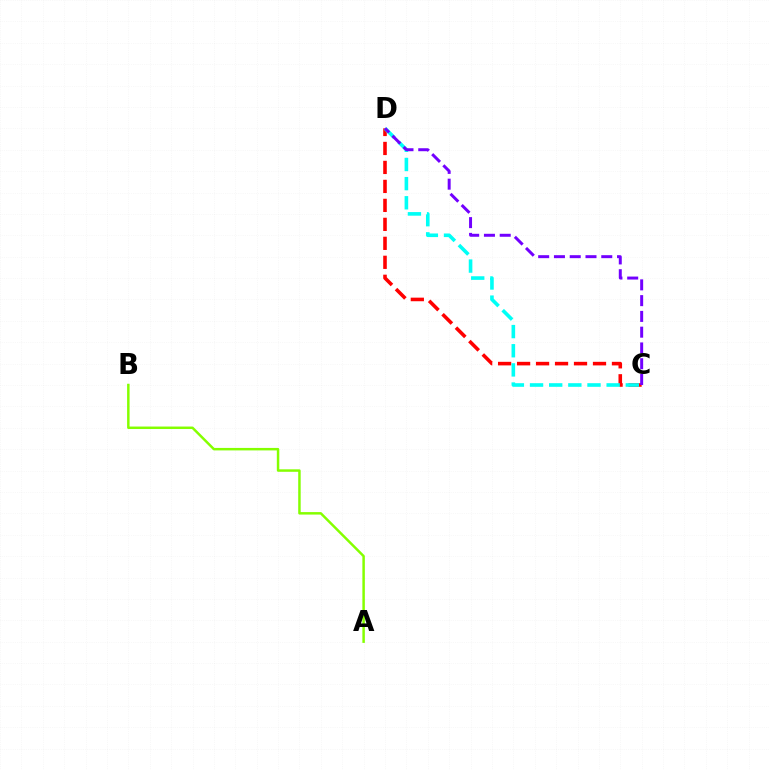{('A', 'B'): [{'color': '#84ff00', 'line_style': 'solid', 'thickness': 1.78}], ('C', 'D'): [{'color': '#ff0000', 'line_style': 'dashed', 'thickness': 2.58}, {'color': '#00fff6', 'line_style': 'dashed', 'thickness': 2.6}, {'color': '#7200ff', 'line_style': 'dashed', 'thickness': 2.14}]}